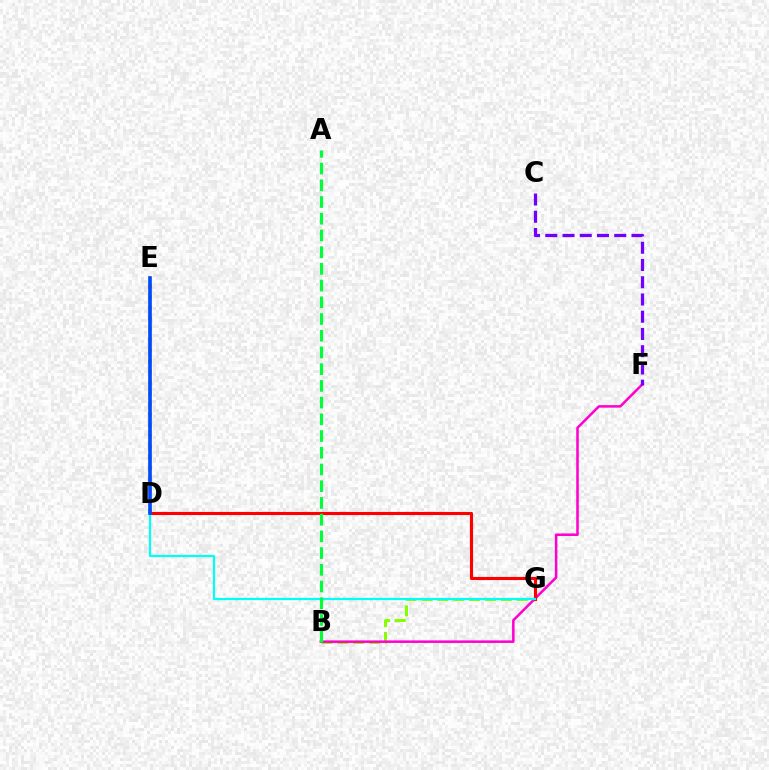{('D', 'E'): [{'color': '#ffbd00', 'line_style': 'dotted', 'thickness': 2.91}, {'color': '#004bff', 'line_style': 'solid', 'thickness': 2.64}], ('B', 'G'): [{'color': '#84ff00', 'line_style': 'dashed', 'thickness': 2.16}], ('B', 'F'): [{'color': '#ff00cf', 'line_style': 'solid', 'thickness': 1.82}], ('D', 'G'): [{'color': '#ff0000', 'line_style': 'solid', 'thickness': 2.25}, {'color': '#00fff6', 'line_style': 'solid', 'thickness': 1.59}], ('A', 'B'): [{'color': '#00ff39', 'line_style': 'dashed', 'thickness': 2.27}], ('C', 'F'): [{'color': '#7200ff', 'line_style': 'dashed', 'thickness': 2.34}]}